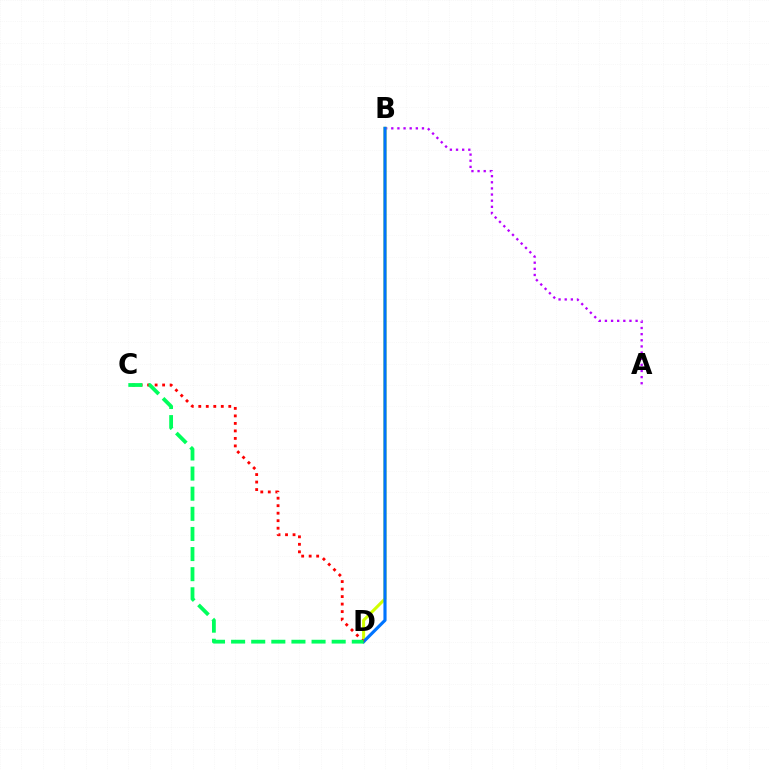{('A', 'B'): [{'color': '#b900ff', 'line_style': 'dotted', 'thickness': 1.67}], ('B', 'D'): [{'color': '#d1ff00', 'line_style': 'solid', 'thickness': 2.18}, {'color': '#0074ff', 'line_style': 'solid', 'thickness': 2.26}], ('C', 'D'): [{'color': '#ff0000', 'line_style': 'dotted', 'thickness': 2.04}, {'color': '#00ff5c', 'line_style': 'dashed', 'thickness': 2.73}]}